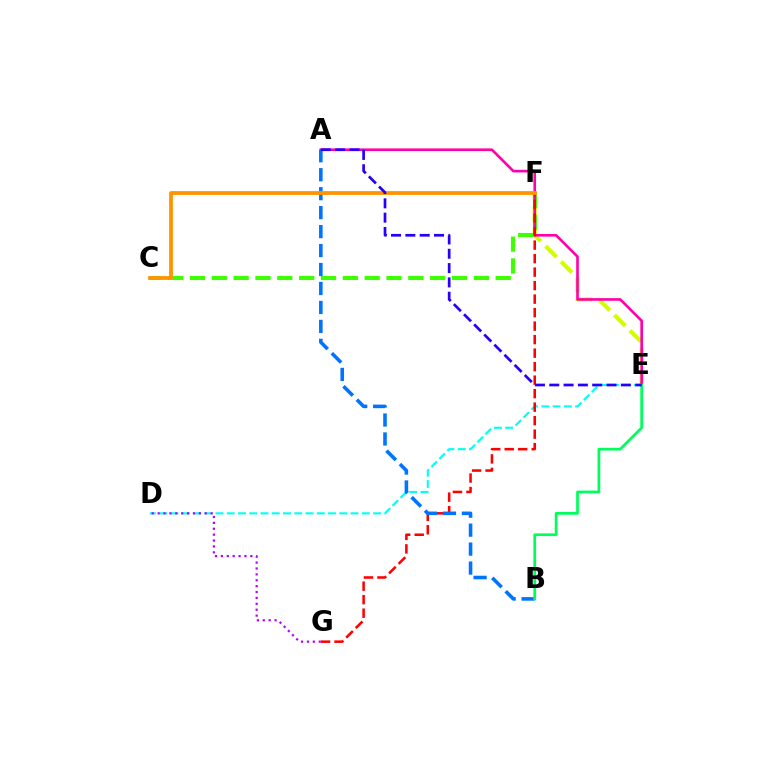{('E', 'F'): [{'color': '#d1ff00', 'line_style': 'dashed', 'thickness': 2.99}], ('C', 'F'): [{'color': '#3dff00', 'line_style': 'dashed', 'thickness': 2.97}, {'color': '#ff9400', 'line_style': 'solid', 'thickness': 2.73}], ('A', 'E'): [{'color': '#ff00ac', 'line_style': 'solid', 'thickness': 1.9}, {'color': '#2500ff', 'line_style': 'dashed', 'thickness': 1.95}], ('D', 'E'): [{'color': '#00fff6', 'line_style': 'dashed', 'thickness': 1.53}], ('F', 'G'): [{'color': '#ff0000', 'line_style': 'dashed', 'thickness': 1.83}], ('A', 'B'): [{'color': '#0074ff', 'line_style': 'dashed', 'thickness': 2.58}], ('D', 'G'): [{'color': '#b900ff', 'line_style': 'dotted', 'thickness': 1.6}], ('B', 'E'): [{'color': '#00ff5c', 'line_style': 'solid', 'thickness': 1.98}]}